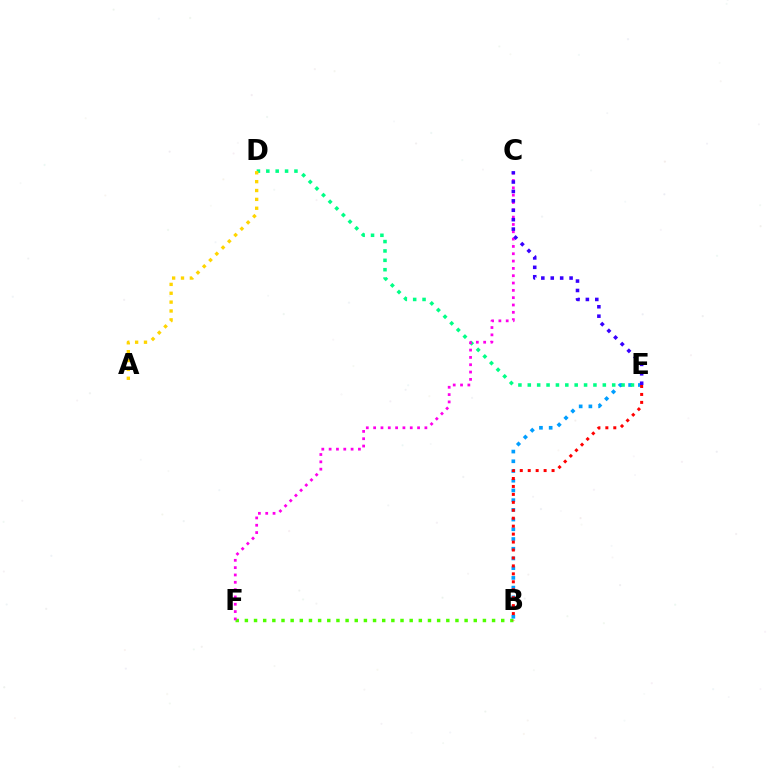{('B', 'F'): [{'color': '#4fff00', 'line_style': 'dotted', 'thickness': 2.49}], ('B', 'E'): [{'color': '#009eff', 'line_style': 'dotted', 'thickness': 2.64}, {'color': '#ff0000', 'line_style': 'dotted', 'thickness': 2.16}], ('D', 'E'): [{'color': '#00ff86', 'line_style': 'dotted', 'thickness': 2.55}], ('C', 'F'): [{'color': '#ff00ed', 'line_style': 'dotted', 'thickness': 1.99}], ('A', 'D'): [{'color': '#ffd500', 'line_style': 'dotted', 'thickness': 2.41}], ('C', 'E'): [{'color': '#3700ff', 'line_style': 'dotted', 'thickness': 2.56}]}